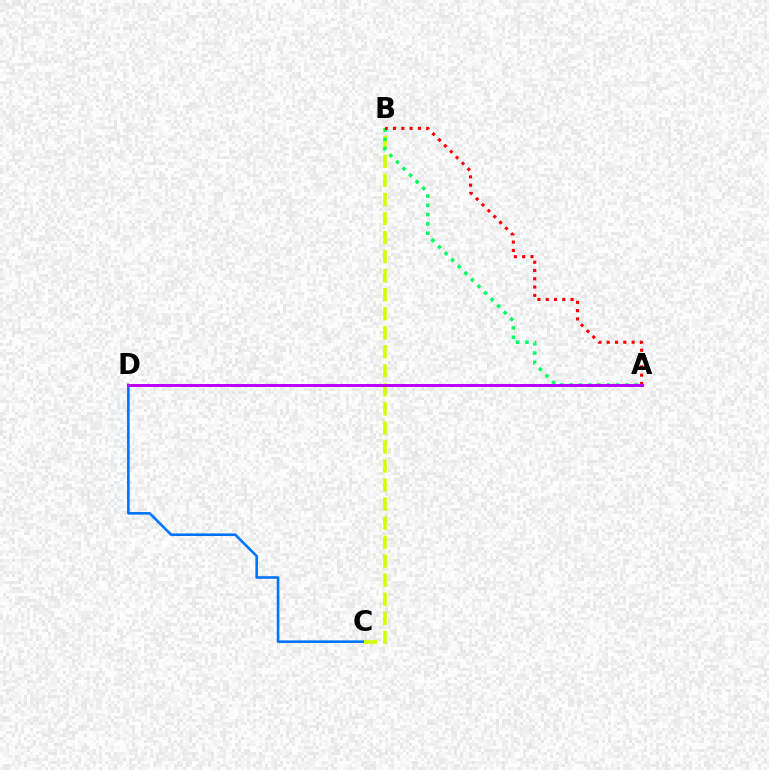{('C', 'D'): [{'color': '#0074ff', 'line_style': 'solid', 'thickness': 1.87}], ('B', 'C'): [{'color': '#d1ff00', 'line_style': 'dashed', 'thickness': 2.59}], ('A', 'B'): [{'color': '#00ff5c', 'line_style': 'dotted', 'thickness': 2.53}, {'color': '#ff0000', 'line_style': 'dotted', 'thickness': 2.25}], ('A', 'D'): [{'color': '#b900ff', 'line_style': 'solid', 'thickness': 2.11}]}